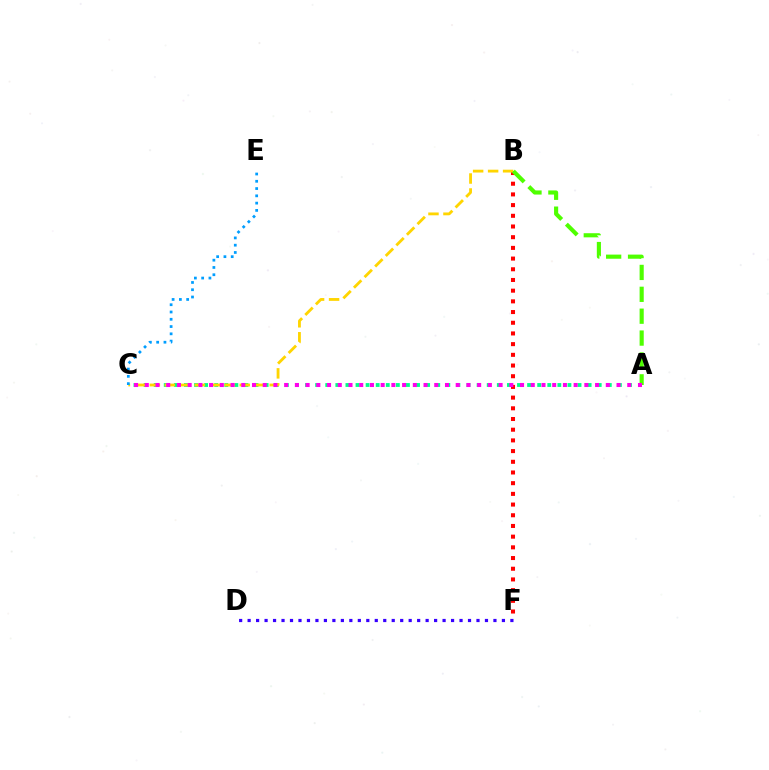{('D', 'F'): [{'color': '#3700ff', 'line_style': 'dotted', 'thickness': 2.3}], ('A', 'C'): [{'color': '#00ff86', 'line_style': 'dotted', 'thickness': 2.74}, {'color': '#ff00ed', 'line_style': 'dotted', 'thickness': 2.91}], ('B', 'F'): [{'color': '#ff0000', 'line_style': 'dotted', 'thickness': 2.91}], ('B', 'C'): [{'color': '#ffd500', 'line_style': 'dashed', 'thickness': 2.04}], ('A', 'B'): [{'color': '#4fff00', 'line_style': 'dashed', 'thickness': 2.97}], ('C', 'E'): [{'color': '#009eff', 'line_style': 'dotted', 'thickness': 1.98}]}